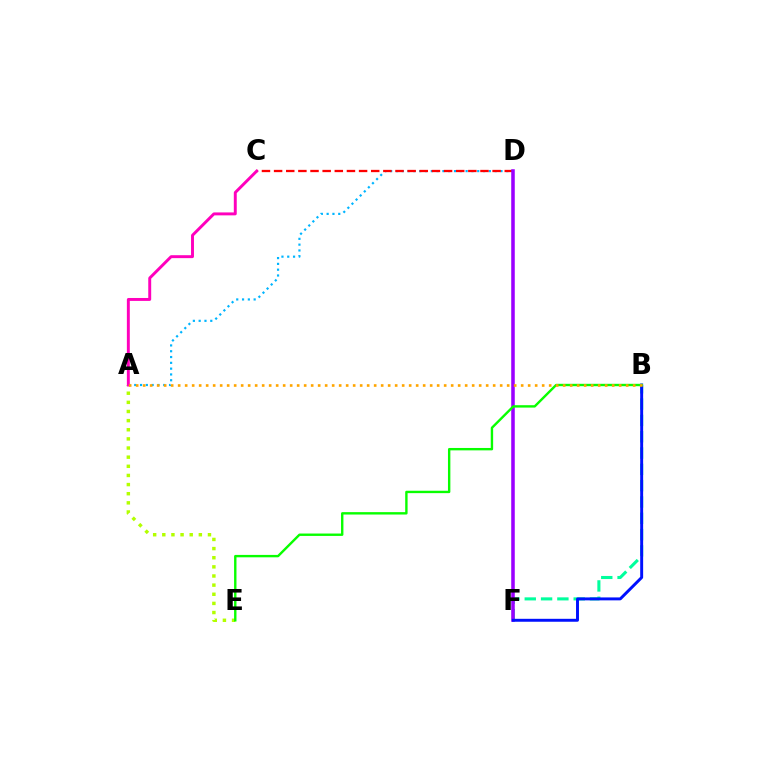{('A', 'D'): [{'color': '#00b5ff', 'line_style': 'dotted', 'thickness': 1.58}], ('A', 'E'): [{'color': '#b3ff00', 'line_style': 'dotted', 'thickness': 2.48}], ('B', 'F'): [{'color': '#00ff9d', 'line_style': 'dashed', 'thickness': 2.22}, {'color': '#0010ff', 'line_style': 'solid', 'thickness': 2.11}], ('C', 'D'): [{'color': '#ff0000', 'line_style': 'dashed', 'thickness': 1.65}], ('D', 'F'): [{'color': '#9b00ff', 'line_style': 'solid', 'thickness': 2.55}], ('A', 'C'): [{'color': '#ff00bd', 'line_style': 'solid', 'thickness': 2.11}], ('B', 'E'): [{'color': '#08ff00', 'line_style': 'solid', 'thickness': 1.72}], ('A', 'B'): [{'color': '#ffa500', 'line_style': 'dotted', 'thickness': 1.9}]}